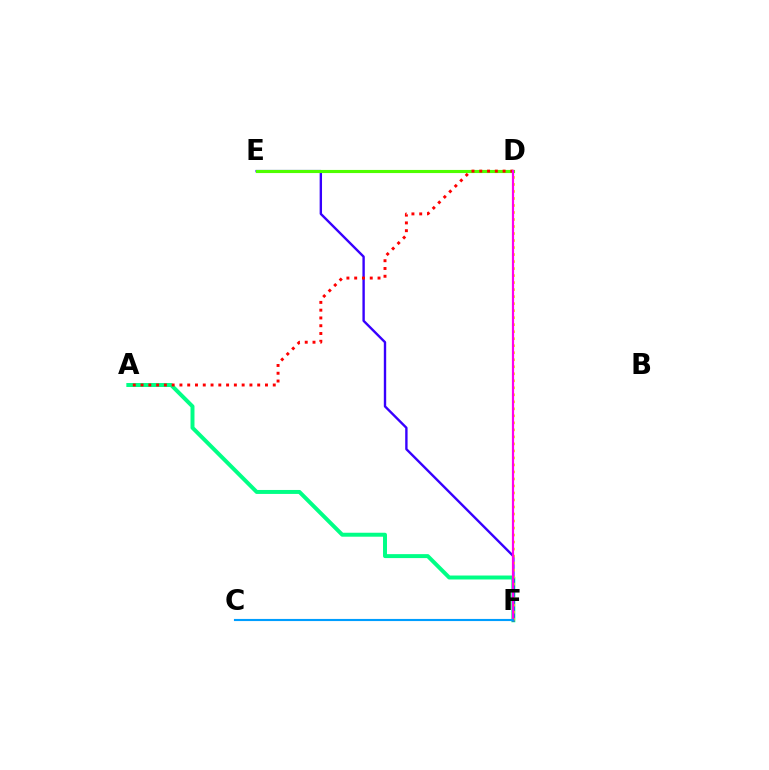{('A', 'F'): [{'color': '#00ff86', 'line_style': 'solid', 'thickness': 2.85}], ('E', 'F'): [{'color': '#3700ff', 'line_style': 'solid', 'thickness': 1.72}], ('D', 'F'): [{'color': '#ffd500', 'line_style': 'dotted', 'thickness': 1.91}, {'color': '#ff00ed', 'line_style': 'solid', 'thickness': 1.58}], ('D', 'E'): [{'color': '#4fff00', 'line_style': 'solid', 'thickness': 2.25}], ('A', 'D'): [{'color': '#ff0000', 'line_style': 'dotted', 'thickness': 2.11}], ('C', 'F'): [{'color': '#009eff', 'line_style': 'solid', 'thickness': 1.53}]}